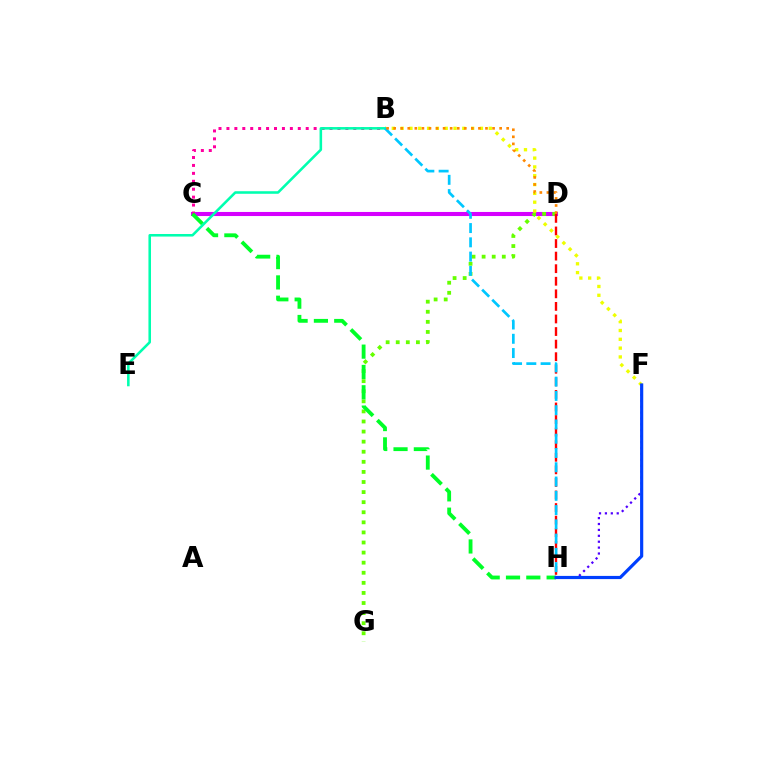{('C', 'D'): [{'color': '#d600ff', 'line_style': 'solid', 'thickness': 2.94}], ('D', 'G'): [{'color': '#66ff00', 'line_style': 'dotted', 'thickness': 2.74}], ('F', 'H'): [{'color': '#4f00ff', 'line_style': 'dotted', 'thickness': 1.6}, {'color': '#003fff', 'line_style': 'solid', 'thickness': 2.29}], ('B', 'C'): [{'color': '#ff00a0', 'line_style': 'dotted', 'thickness': 2.15}], ('C', 'H'): [{'color': '#00ff27', 'line_style': 'dashed', 'thickness': 2.76}], ('D', 'H'): [{'color': '#ff0000', 'line_style': 'dashed', 'thickness': 1.71}], ('B', 'F'): [{'color': '#eeff00', 'line_style': 'dotted', 'thickness': 2.39}], ('B', 'E'): [{'color': '#00ffaf', 'line_style': 'solid', 'thickness': 1.85}], ('B', 'H'): [{'color': '#00c7ff', 'line_style': 'dashed', 'thickness': 1.94}], ('B', 'D'): [{'color': '#ff8800', 'line_style': 'dotted', 'thickness': 1.92}]}